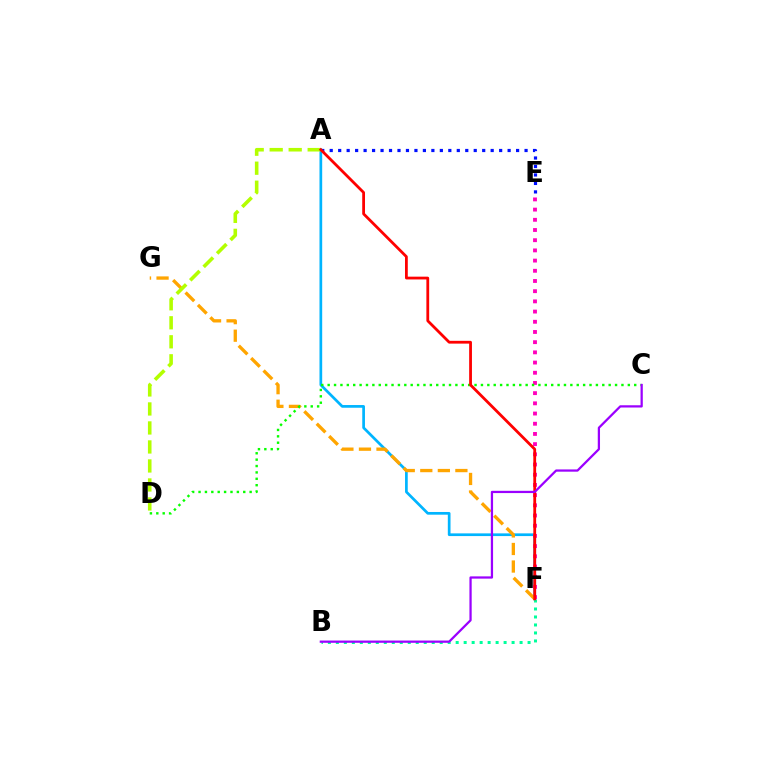{('A', 'F'): [{'color': '#00b5ff', 'line_style': 'solid', 'thickness': 1.95}, {'color': '#ff0000', 'line_style': 'solid', 'thickness': 2.01}], ('A', 'E'): [{'color': '#0010ff', 'line_style': 'dotted', 'thickness': 2.3}], ('E', 'F'): [{'color': '#ff00bd', 'line_style': 'dotted', 'thickness': 2.77}], ('F', 'G'): [{'color': '#ffa500', 'line_style': 'dashed', 'thickness': 2.38}], ('C', 'D'): [{'color': '#08ff00', 'line_style': 'dotted', 'thickness': 1.74}], ('A', 'D'): [{'color': '#b3ff00', 'line_style': 'dashed', 'thickness': 2.58}], ('B', 'F'): [{'color': '#00ff9d', 'line_style': 'dotted', 'thickness': 2.17}], ('B', 'C'): [{'color': '#9b00ff', 'line_style': 'solid', 'thickness': 1.62}]}